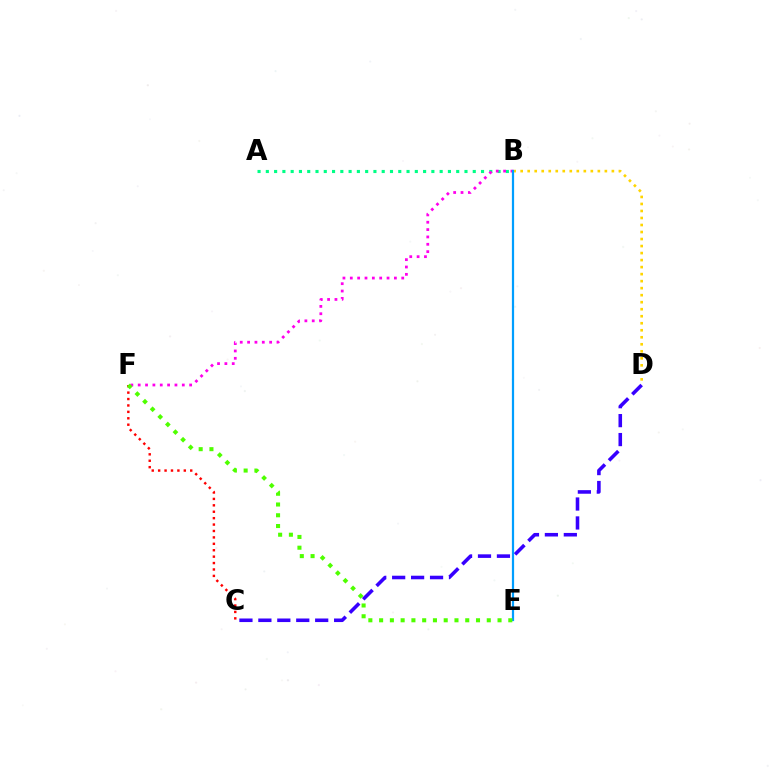{('A', 'B'): [{'color': '#00ff86', 'line_style': 'dotted', 'thickness': 2.25}], ('B', 'D'): [{'color': '#ffd500', 'line_style': 'dotted', 'thickness': 1.91}], ('B', 'F'): [{'color': '#ff00ed', 'line_style': 'dotted', 'thickness': 2.0}], ('C', 'D'): [{'color': '#3700ff', 'line_style': 'dashed', 'thickness': 2.57}], ('B', 'E'): [{'color': '#009eff', 'line_style': 'solid', 'thickness': 1.6}], ('C', 'F'): [{'color': '#ff0000', 'line_style': 'dotted', 'thickness': 1.74}], ('E', 'F'): [{'color': '#4fff00', 'line_style': 'dotted', 'thickness': 2.92}]}